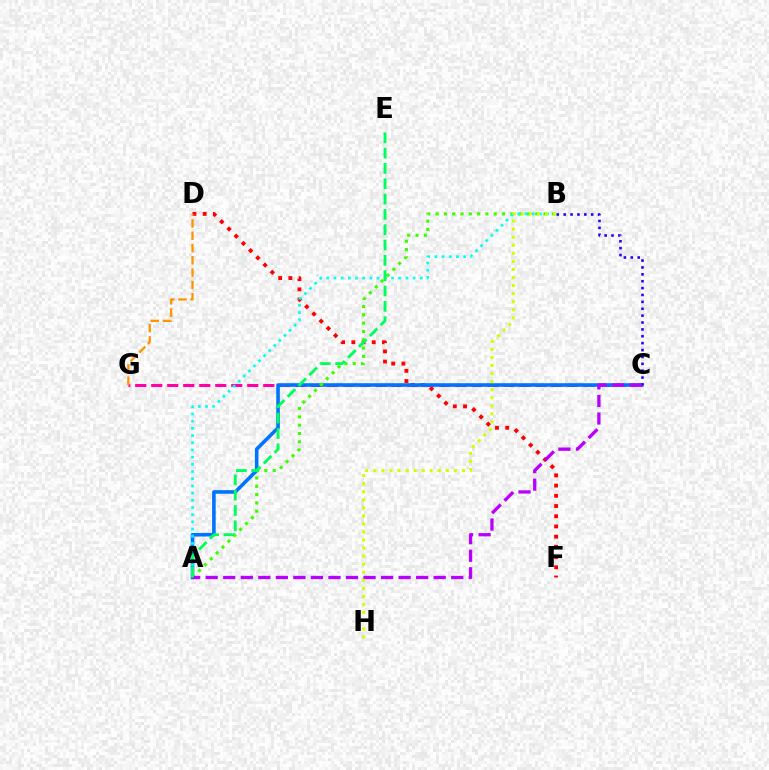{('D', 'F'): [{'color': '#ff0000', 'line_style': 'dotted', 'thickness': 2.77}], ('C', 'G'): [{'color': '#ff00ac', 'line_style': 'dashed', 'thickness': 2.17}], ('A', 'C'): [{'color': '#0074ff', 'line_style': 'solid', 'thickness': 2.59}, {'color': '#b900ff', 'line_style': 'dashed', 'thickness': 2.38}], ('A', 'B'): [{'color': '#3dff00', 'line_style': 'dotted', 'thickness': 2.26}, {'color': '#00fff6', 'line_style': 'dotted', 'thickness': 1.95}], ('B', 'C'): [{'color': '#2500ff', 'line_style': 'dotted', 'thickness': 1.87}], ('A', 'E'): [{'color': '#00ff5c', 'line_style': 'dashed', 'thickness': 2.08}], ('D', 'G'): [{'color': '#ff9400', 'line_style': 'dashed', 'thickness': 1.67}], ('B', 'H'): [{'color': '#d1ff00', 'line_style': 'dotted', 'thickness': 2.19}]}